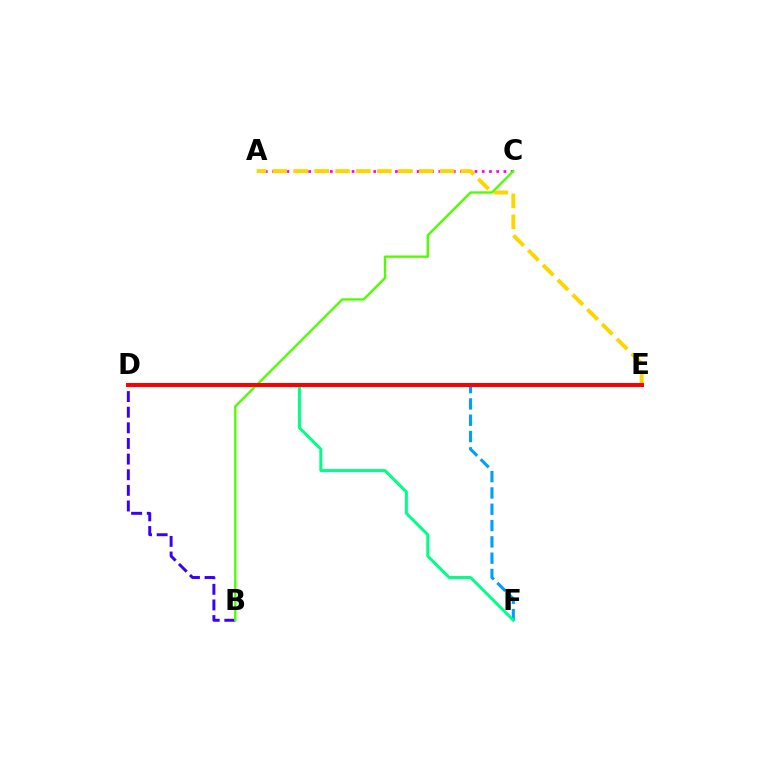{('A', 'C'): [{'color': '#ff00ed', 'line_style': 'dotted', 'thickness': 1.96}], ('A', 'E'): [{'color': '#ffd500', 'line_style': 'dashed', 'thickness': 2.84}], ('B', 'D'): [{'color': '#3700ff', 'line_style': 'dashed', 'thickness': 2.12}], ('D', 'F'): [{'color': '#009eff', 'line_style': 'dashed', 'thickness': 2.22}, {'color': '#00ff86', 'line_style': 'solid', 'thickness': 2.14}], ('B', 'C'): [{'color': '#4fff00', 'line_style': 'solid', 'thickness': 1.7}], ('D', 'E'): [{'color': '#ff0000', 'line_style': 'solid', 'thickness': 2.87}]}